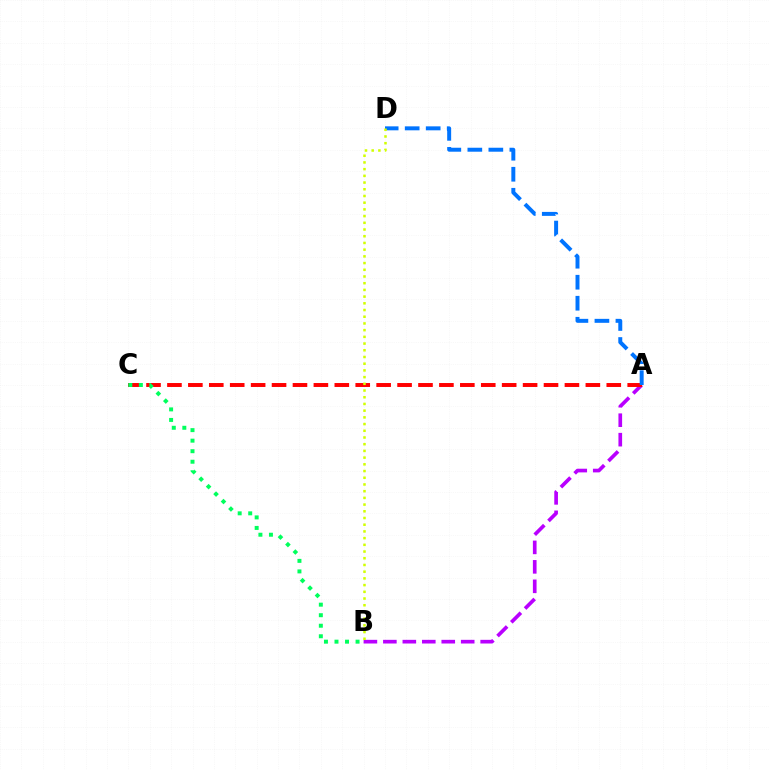{('A', 'B'): [{'color': '#b900ff', 'line_style': 'dashed', 'thickness': 2.64}], ('A', 'C'): [{'color': '#ff0000', 'line_style': 'dashed', 'thickness': 2.84}], ('B', 'C'): [{'color': '#00ff5c', 'line_style': 'dotted', 'thickness': 2.86}], ('A', 'D'): [{'color': '#0074ff', 'line_style': 'dashed', 'thickness': 2.85}], ('B', 'D'): [{'color': '#d1ff00', 'line_style': 'dotted', 'thickness': 1.82}]}